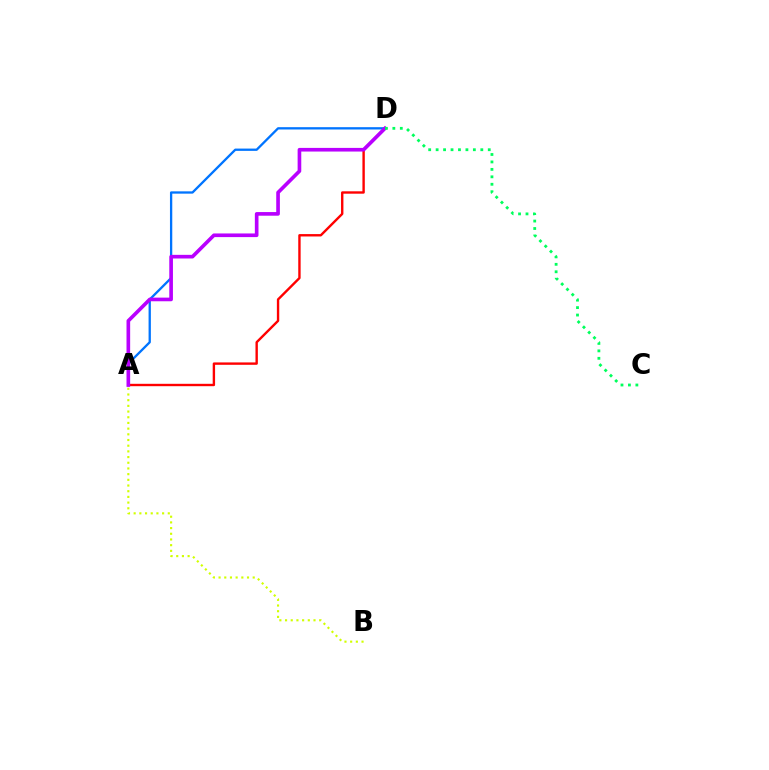{('A', 'D'): [{'color': '#0074ff', 'line_style': 'solid', 'thickness': 1.66}, {'color': '#ff0000', 'line_style': 'solid', 'thickness': 1.72}, {'color': '#b900ff', 'line_style': 'solid', 'thickness': 2.63}], ('A', 'B'): [{'color': '#d1ff00', 'line_style': 'dotted', 'thickness': 1.55}], ('C', 'D'): [{'color': '#00ff5c', 'line_style': 'dotted', 'thickness': 2.02}]}